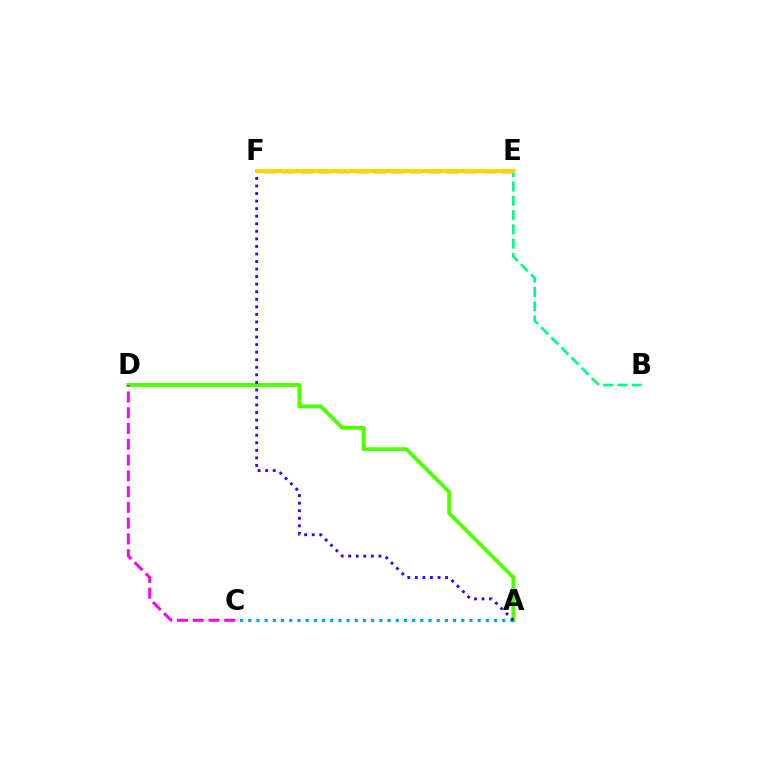{('A', 'D'): [{'color': '#4fff00', 'line_style': 'solid', 'thickness': 2.78}], ('E', 'F'): [{'color': '#ff0000', 'line_style': 'dashed', 'thickness': 2.47}, {'color': '#ffd500', 'line_style': 'solid', 'thickness': 2.9}], ('C', 'D'): [{'color': '#ff00ed', 'line_style': 'dashed', 'thickness': 2.14}], ('B', 'E'): [{'color': '#00ff86', 'line_style': 'dashed', 'thickness': 1.94}], ('A', 'C'): [{'color': '#009eff', 'line_style': 'dotted', 'thickness': 2.23}], ('A', 'F'): [{'color': '#3700ff', 'line_style': 'dotted', 'thickness': 2.05}]}